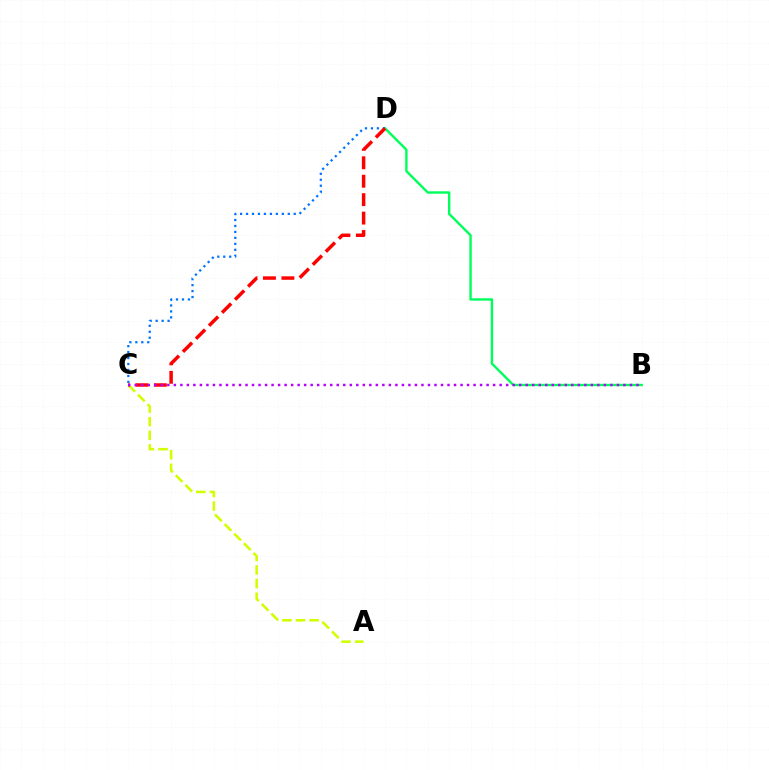{('B', 'D'): [{'color': '#00ff5c', 'line_style': 'solid', 'thickness': 1.73}], ('A', 'C'): [{'color': '#d1ff00', 'line_style': 'dashed', 'thickness': 1.85}], ('C', 'D'): [{'color': '#0074ff', 'line_style': 'dotted', 'thickness': 1.62}, {'color': '#ff0000', 'line_style': 'dashed', 'thickness': 2.5}], ('B', 'C'): [{'color': '#b900ff', 'line_style': 'dotted', 'thickness': 1.77}]}